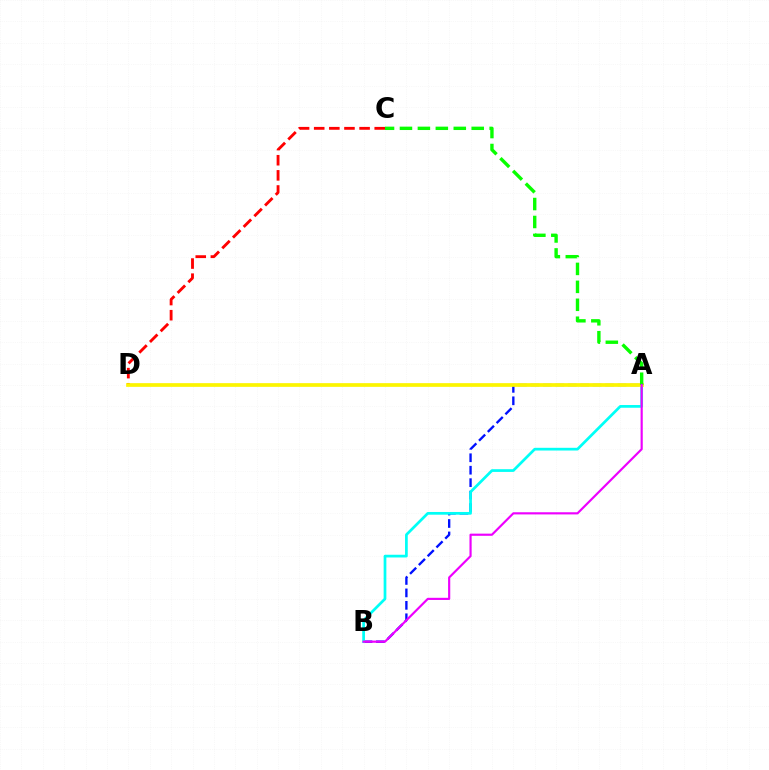{('C', 'D'): [{'color': '#ff0000', 'line_style': 'dashed', 'thickness': 2.06}], ('A', 'B'): [{'color': '#0010ff', 'line_style': 'dashed', 'thickness': 1.69}, {'color': '#00fff6', 'line_style': 'solid', 'thickness': 1.96}, {'color': '#ee00ff', 'line_style': 'solid', 'thickness': 1.56}], ('A', 'D'): [{'color': '#fcf500', 'line_style': 'solid', 'thickness': 2.67}], ('A', 'C'): [{'color': '#08ff00', 'line_style': 'dashed', 'thickness': 2.44}]}